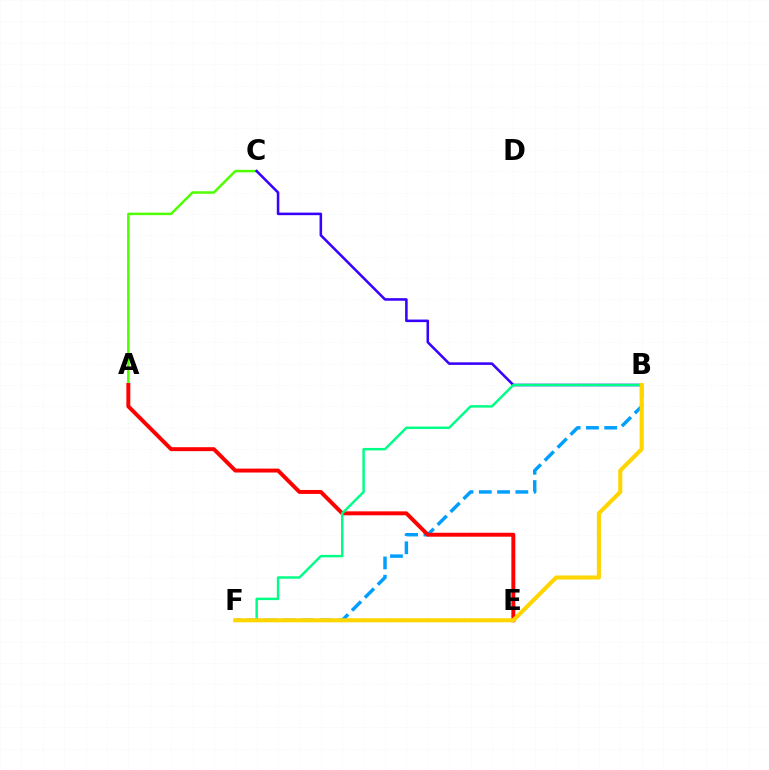{('E', 'F'): [{'color': '#ff00ed', 'line_style': 'solid', 'thickness': 1.82}], ('B', 'F'): [{'color': '#009eff', 'line_style': 'dashed', 'thickness': 2.48}, {'color': '#00ff86', 'line_style': 'solid', 'thickness': 1.77}, {'color': '#ffd500', 'line_style': 'solid', 'thickness': 2.94}], ('A', 'C'): [{'color': '#4fff00', 'line_style': 'solid', 'thickness': 1.79}], ('B', 'C'): [{'color': '#3700ff', 'line_style': 'solid', 'thickness': 1.84}], ('A', 'E'): [{'color': '#ff0000', 'line_style': 'solid', 'thickness': 2.84}]}